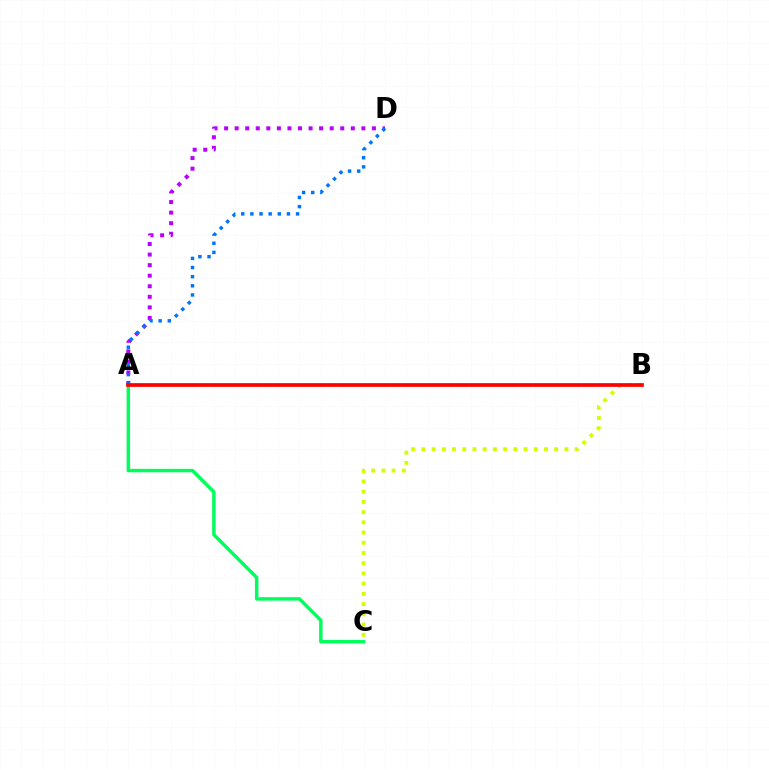{('A', 'D'): [{'color': '#b900ff', 'line_style': 'dotted', 'thickness': 2.87}, {'color': '#0074ff', 'line_style': 'dotted', 'thickness': 2.48}], ('A', 'C'): [{'color': '#00ff5c', 'line_style': 'solid', 'thickness': 2.49}], ('B', 'C'): [{'color': '#d1ff00', 'line_style': 'dotted', 'thickness': 2.78}], ('A', 'B'): [{'color': '#ff0000', 'line_style': 'solid', 'thickness': 2.66}]}